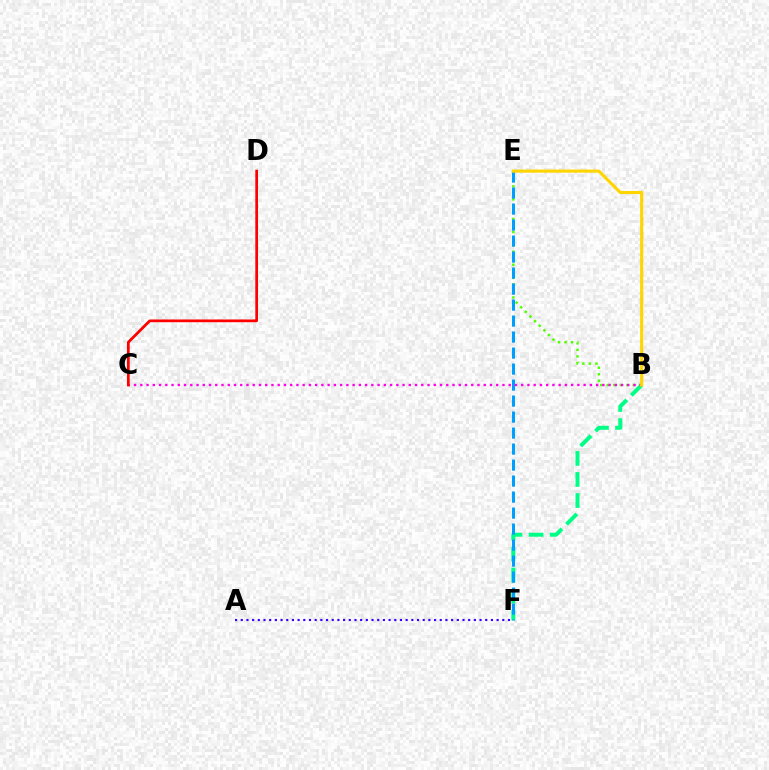{('B', 'F'): [{'color': '#00ff86', 'line_style': 'dashed', 'thickness': 2.86}], ('A', 'F'): [{'color': '#3700ff', 'line_style': 'dotted', 'thickness': 1.54}], ('B', 'E'): [{'color': '#4fff00', 'line_style': 'dotted', 'thickness': 1.78}, {'color': '#ffd500', 'line_style': 'solid', 'thickness': 2.24}], ('E', 'F'): [{'color': '#009eff', 'line_style': 'dashed', 'thickness': 2.17}], ('B', 'C'): [{'color': '#ff00ed', 'line_style': 'dotted', 'thickness': 1.7}], ('C', 'D'): [{'color': '#ff0000', 'line_style': 'solid', 'thickness': 1.97}]}